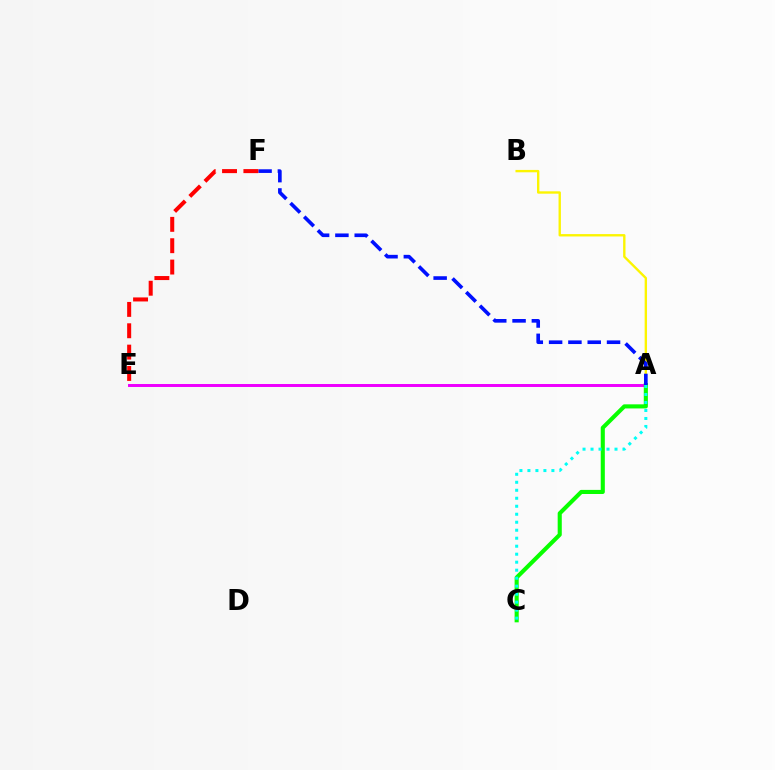{('A', 'E'): [{'color': '#ee00ff', 'line_style': 'solid', 'thickness': 2.14}], ('A', 'B'): [{'color': '#fcf500', 'line_style': 'solid', 'thickness': 1.71}], ('A', 'C'): [{'color': '#08ff00', 'line_style': 'solid', 'thickness': 2.95}, {'color': '#00fff6', 'line_style': 'dotted', 'thickness': 2.17}], ('A', 'F'): [{'color': '#0010ff', 'line_style': 'dashed', 'thickness': 2.62}], ('E', 'F'): [{'color': '#ff0000', 'line_style': 'dashed', 'thickness': 2.9}]}